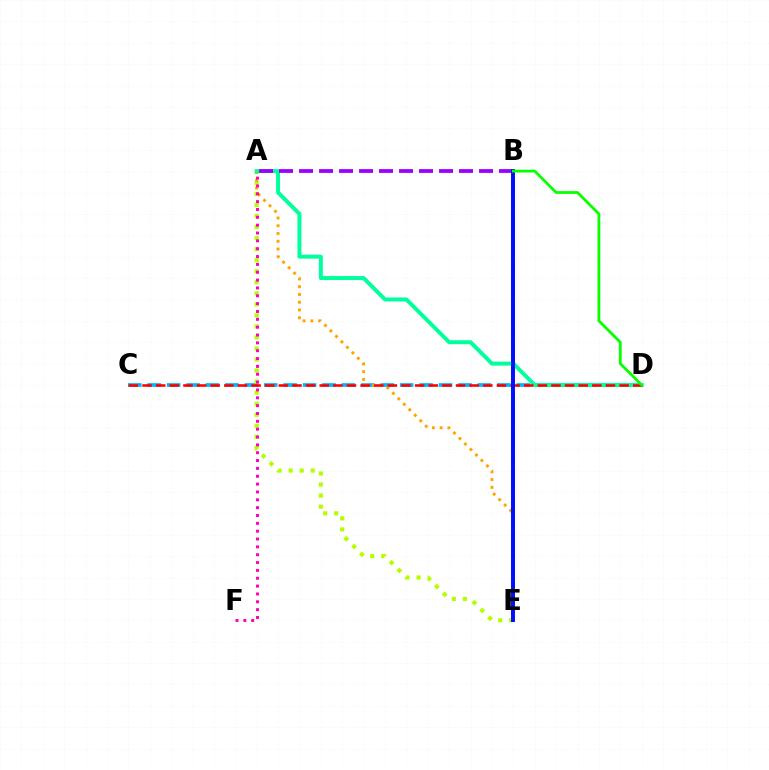{('C', 'D'): [{'color': '#00b5ff', 'line_style': 'dashed', 'thickness': 2.64}, {'color': '#ff0000', 'line_style': 'dashed', 'thickness': 1.85}], ('A', 'E'): [{'color': '#b3ff00', 'line_style': 'dotted', 'thickness': 3.0}, {'color': '#ffa500', 'line_style': 'dotted', 'thickness': 2.11}], ('A', 'F'): [{'color': '#ff00bd', 'line_style': 'dotted', 'thickness': 2.13}], ('A', 'D'): [{'color': '#00ff9d', 'line_style': 'solid', 'thickness': 2.86}], ('A', 'B'): [{'color': '#9b00ff', 'line_style': 'dashed', 'thickness': 2.72}], ('B', 'E'): [{'color': '#0010ff', 'line_style': 'solid', 'thickness': 2.85}], ('B', 'D'): [{'color': '#08ff00', 'line_style': 'solid', 'thickness': 2.01}]}